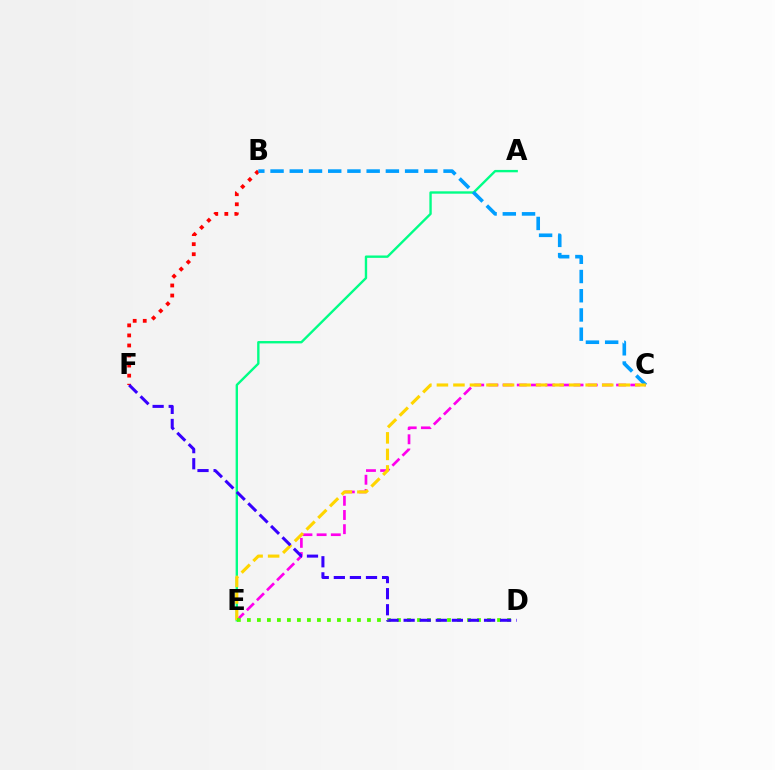{('A', 'E'): [{'color': '#00ff86', 'line_style': 'solid', 'thickness': 1.71}], ('B', 'F'): [{'color': '#ff0000', 'line_style': 'dotted', 'thickness': 2.73}], ('C', 'E'): [{'color': '#ff00ed', 'line_style': 'dashed', 'thickness': 1.93}, {'color': '#ffd500', 'line_style': 'dashed', 'thickness': 2.25}], ('B', 'C'): [{'color': '#009eff', 'line_style': 'dashed', 'thickness': 2.61}], ('D', 'E'): [{'color': '#4fff00', 'line_style': 'dotted', 'thickness': 2.72}], ('D', 'F'): [{'color': '#3700ff', 'line_style': 'dashed', 'thickness': 2.18}]}